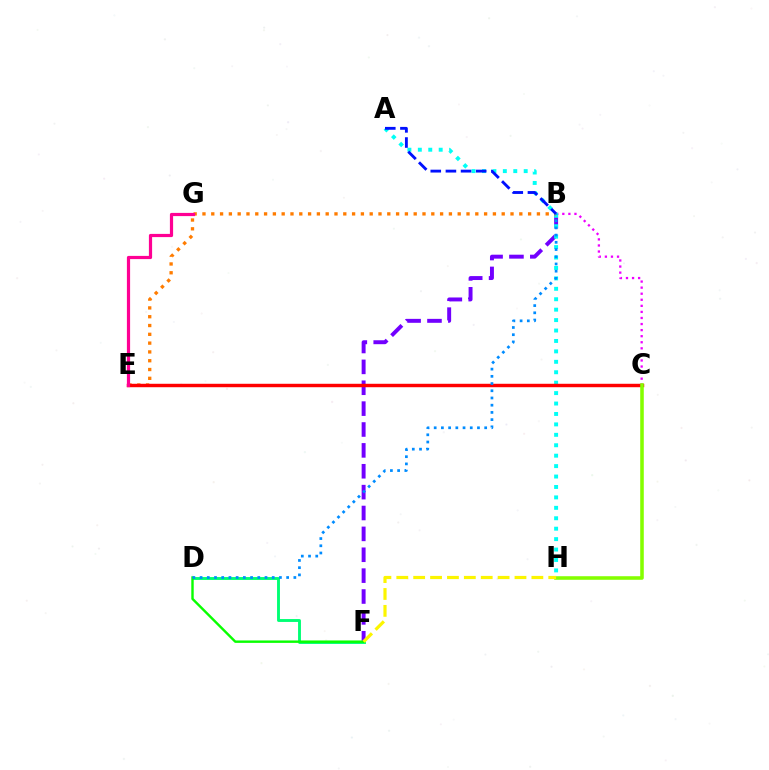{('B', 'C'): [{'color': '#ee00ff', 'line_style': 'dotted', 'thickness': 1.65}], ('B', 'F'): [{'color': '#7200ff', 'line_style': 'dashed', 'thickness': 2.84}], ('A', 'H'): [{'color': '#00fff6', 'line_style': 'dotted', 'thickness': 2.83}], ('D', 'F'): [{'color': '#00ff74', 'line_style': 'solid', 'thickness': 2.08}, {'color': '#08ff00', 'line_style': 'solid', 'thickness': 1.74}], ('B', 'E'): [{'color': '#ff7c00', 'line_style': 'dotted', 'thickness': 2.39}], ('C', 'E'): [{'color': '#ff0000', 'line_style': 'solid', 'thickness': 2.48}], ('C', 'H'): [{'color': '#84ff00', 'line_style': 'solid', 'thickness': 2.57}], ('F', 'H'): [{'color': '#fcf500', 'line_style': 'dashed', 'thickness': 2.29}], ('E', 'G'): [{'color': '#ff0094', 'line_style': 'solid', 'thickness': 2.31}], ('A', 'B'): [{'color': '#0010ff', 'line_style': 'dashed', 'thickness': 2.06}], ('B', 'D'): [{'color': '#008cff', 'line_style': 'dotted', 'thickness': 1.96}]}